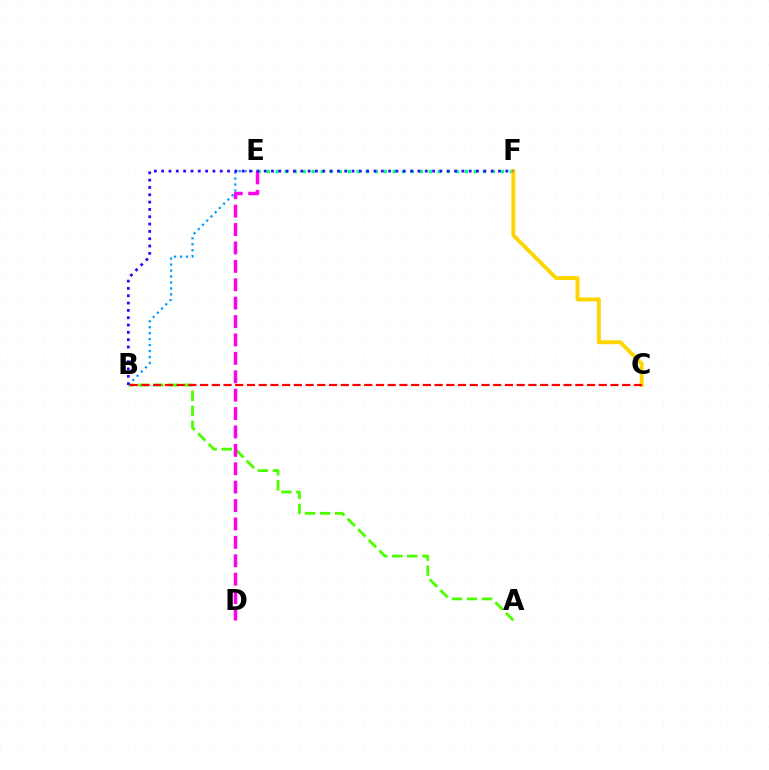{('A', 'B'): [{'color': '#4fff00', 'line_style': 'dashed', 'thickness': 2.04}], ('B', 'E'): [{'color': '#009eff', 'line_style': 'dotted', 'thickness': 1.62}], ('E', 'F'): [{'color': '#00ff86', 'line_style': 'dotted', 'thickness': 2.45}], ('D', 'E'): [{'color': '#ff00ed', 'line_style': 'dashed', 'thickness': 2.5}], ('C', 'F'): [{'color': '#ffd500', 'line_style': 'solid', 'thickness': 2.82}], ('B', 'F'): [{'color': '#3700ff', 'line_style': 'dotted', 'thickness': 1.99}], ('B', 'C'): [{'color': '#ff0000', 'line_style': 'dashed', 'thickness': 1.59}]}